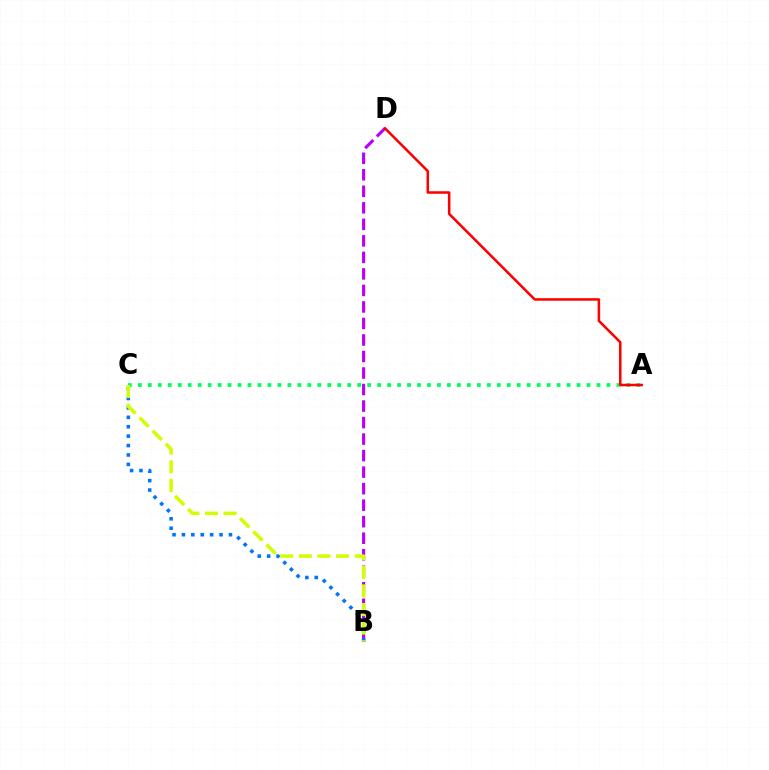{('B', 'D'): [{'color': '#b900ff', 'line_style': 'dashed', 'thickness': 2.24}], ('B', 'C'): [{'color': '#0074ff', 'line_style': 'dotted', 'thickness': 2.56}, {'color': '#d1ff00', 'line_style': 'dashed', 'thickness': 2.53}], ('A', 'C'): [{'color': '#00ff5c', 'line_style': 'dotted', 'thickness': 2.71}], ('A', 'D'): [{'color': '#ff0000', 'line_style': 'solid', 'thickness': 1.82}]}